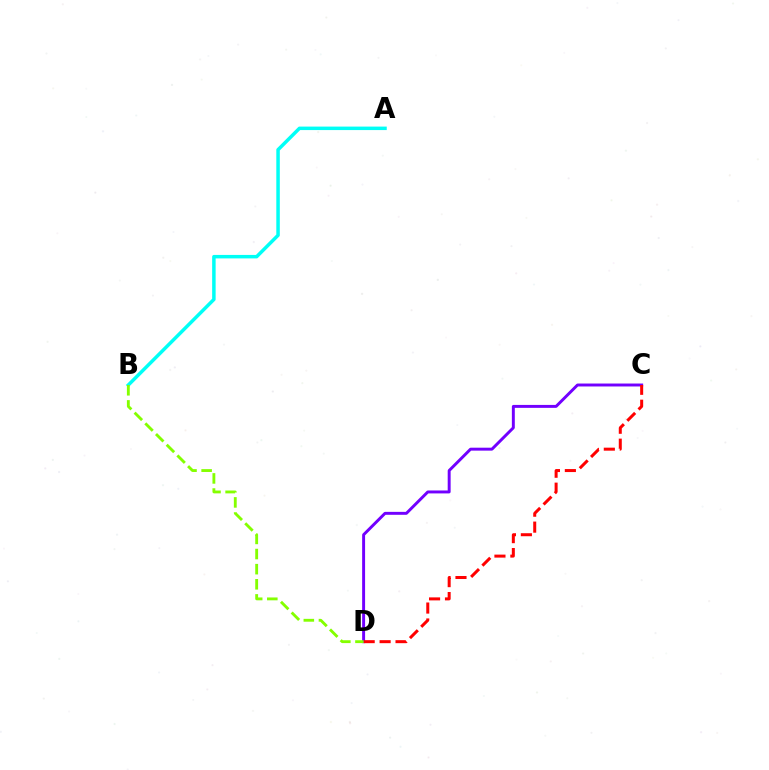{('C', 'D'): [{'color': '#7200ff', 'line_style': 'solid', 'thickness': 2.12}, {'color': '#ff0000', 'line_style': 'dashed', 'thickness': 2.17}], ('A', 'B'): [{'color': '#00fff6', 'line_style': 'solid', 'thickness': 2.51}], ('B', 'D'): [{'color': '#84ff00', 'line_style': 'dashed', 'thickness': 2.05}]}